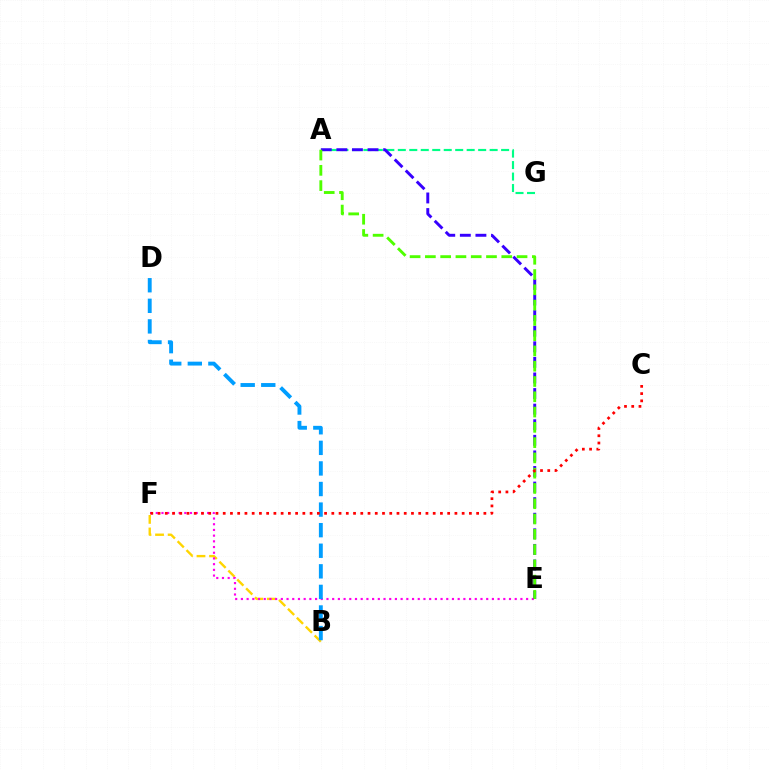{('A', 'G'): [{'color': '#00ff86', 'line_style': 'dashed', 'thickness': 1.56}], ('B', 'F'): [{'color': '#ffd500', 'line_style': 'dashed', 'thickness': 1.71}], ('E', 'F'): [{'color': '#ff00ed', 'line_style': 'dotted', 'thickness': 1.55}], ('A', 'E'): [{'color': '#3700ff', 'line_style': 'dashed', 'thickness': 2.12}, {'color': '#4fff00', 'line_style': 'dashed', 'thickness': 2.08}], ('B', 'D'): [{'color': '#009eff', 'line_style': 'dashed', 'thickness': 2.8}], ('C', 'F'): [{'color': '#ff0000', 'line_style': 'dotted', 'thickness': 1.97}]}